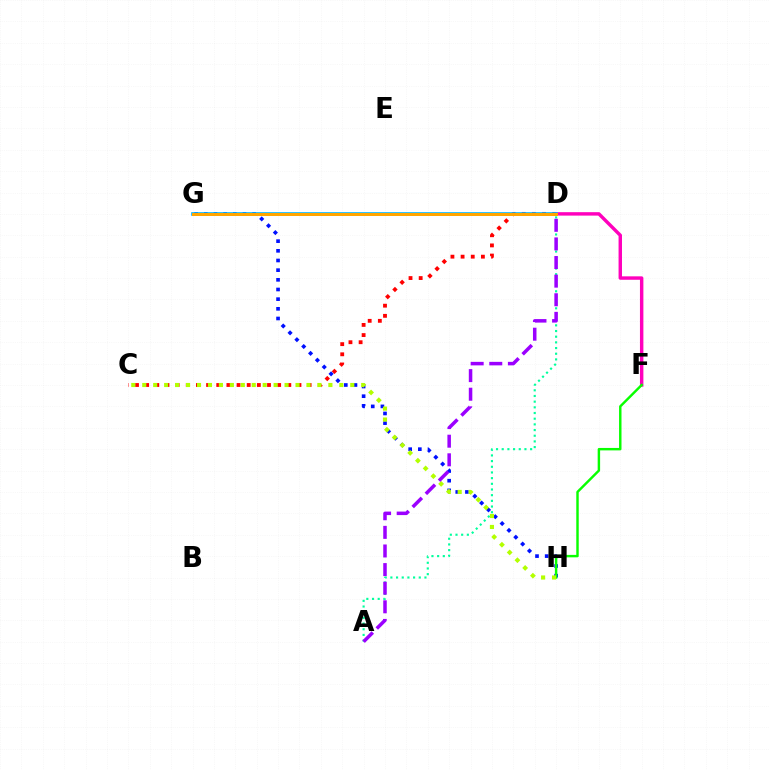{('C', 'D'): [{'color': '#ff0000', 'line_style': 'dotted', 'thickness': 2.76}], ('D', 'F'): [{'color': '#ff00bd', 'line_style': 'solid', 'thickness': 2.47}], ('G', 'H'): [{'color': '#0010ff', 'line_style': 'dotted', 'thickness': 2.63}], ('F', 'H'): [{'color': '#08ff00', 'line_style': 'solid', 'thickness': 1.76}], ('C', 'H'): [{'color': '#b3ff00', 'line_style': 'dotted', 'thickness': 2.97}], ('D', 'G'): [{'color': '#00b5ff', 'line_style': 'solid', 'thickness': 2.61}, {'color': '#ffa500', 'line_style': 'solid', 'thickness': 2.16}], ('A', 'D'): [{'color': '#00ff9d', 'line_style': 'dotted', 'thickness': 1.54}, {'color': '#9b00ff', 'line_style': 'dashed', 'thickness': 2.53}]}